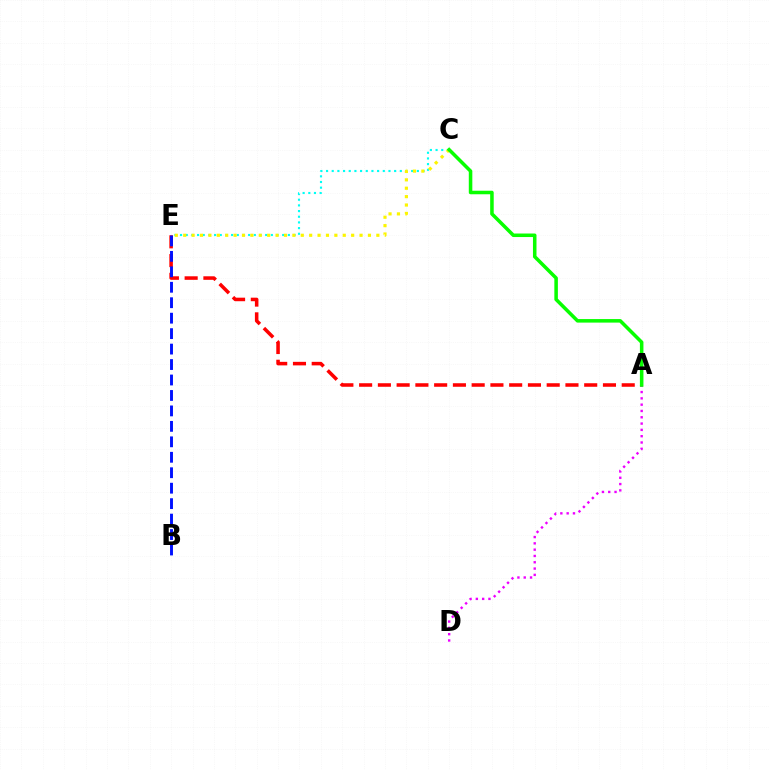{('A', 'E'): [{'color': '#ff0000', 'line_style': 'dashed', 'thickness': 2.55}], ('C', 'E'): [{'color': '#00fff6', 'line_style': 'dotted', 'thickness': 1.54}, {'color': '#fcf500', 'line_style': 'dotted', 'thickness': 2.28}], ('B', 'E'): [{'color': '#0010ff', 'line_style': 'dashed', 'thickness': 2.1}], ('A', 'D'): [{'color': '#ee00ff', 'line_style': 'dotted', 'thickness': 1.71}], ('A', 'C'): [{'color': '#08ff00', 'line_style': 'solid', 'thickness': 2.54}]}